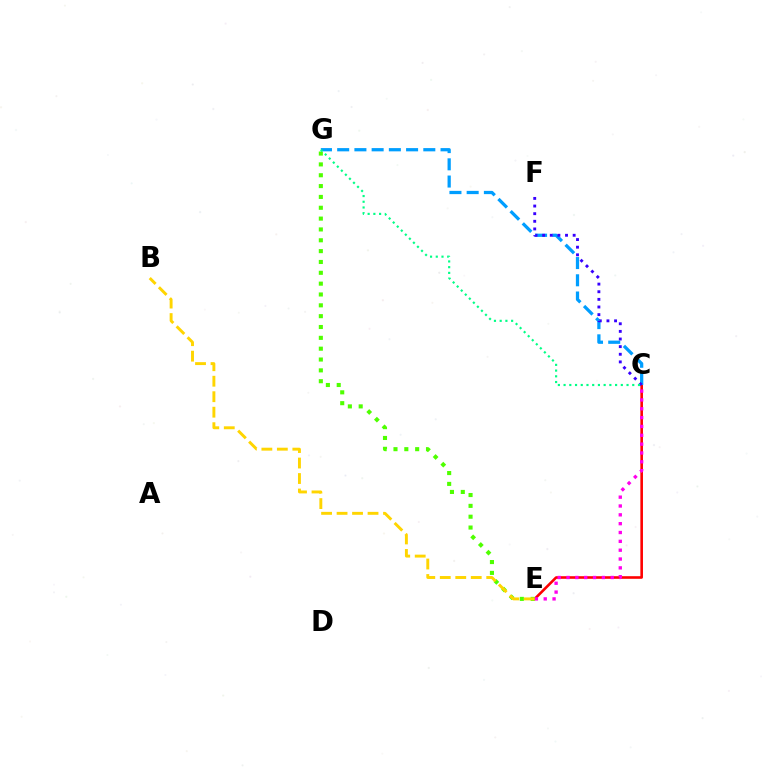{('C', 'E'): [{'color': '#ff0000', 'line_style': 'solid', 'thickness': 1.87}, {'color': '#ff00ed', 'line_style': 'dotted', 'thickness': 2.4}], ('E', 'G'): [{'color': '#4fff00', 'line_style': 'dotted', 'thickness': 2.95}], ('C', 'G'): [{'color': '#009eff', 'line_style': 'dashed', 'thickness': 2.34}, {'color': '#00ff86', 'line_style': 'dotted', 'thickness': 1.55}], ('C', 'F'): [{'color': '#3700ff', 'line_style': 'dotted', 'thickness': 2.07}], ('B', 'E'): [{'color': '#ffd500', 'line_style': 'dashed', 'thickness': 2.1}]}